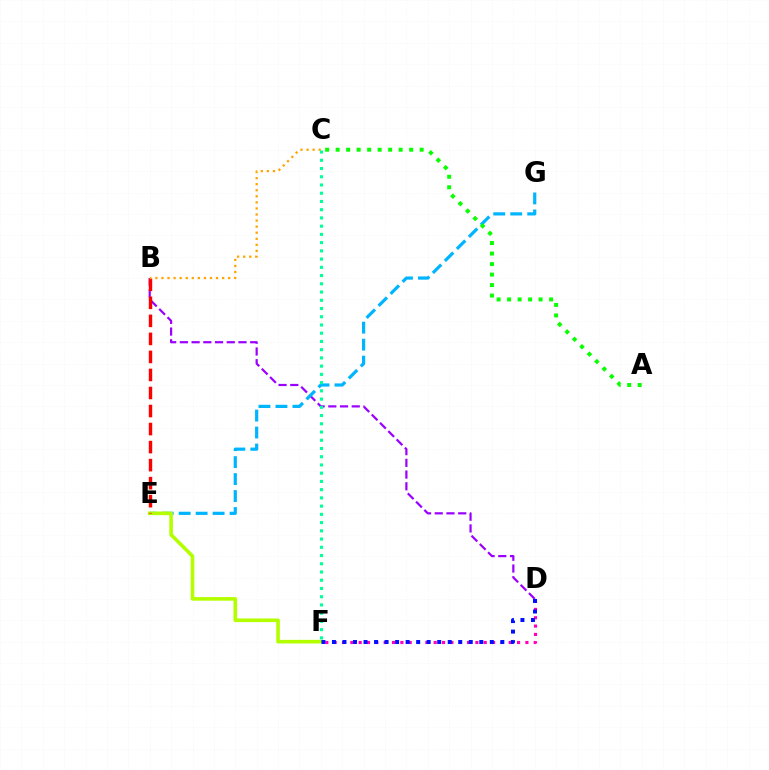{('B', 'D'): [{'color': '#9b00ff', 'line_style': 'dashed', 'thickness': 1.59}], ('E', 'G'): [{'color': '#00b5ff', 'line_style': 'dashed', 'thickness': 2.31}], ('E', 'F'): [{'color': '#b3ff00', 'line_style': 'solid', 'thickness': 2.6}], ('B', 'E'): [{'color': '#ff0000', 'line_style': 'dashed', 'thickness': 2.45}], ('B', 'C'): [{'color': '#ffa500', 'line_style': 'dotted', 'thickness': 1.65}], ('D', 'F'): [{'color': '#ff00bd', 'line_style': 'dotted', 'thickness': 2.27}, {'color': '#0010ff', 'line_style': 'dotted', 'thickness': 2.86}], ('A', 'C'): [{'color': '#08ff00', 'line_style': 'dotted', 'thickness': 2.85}], ('C', 'F'): [{'color': '#00ff9d', 'line_style': 'dotted', 'thickness': 2.24}]}